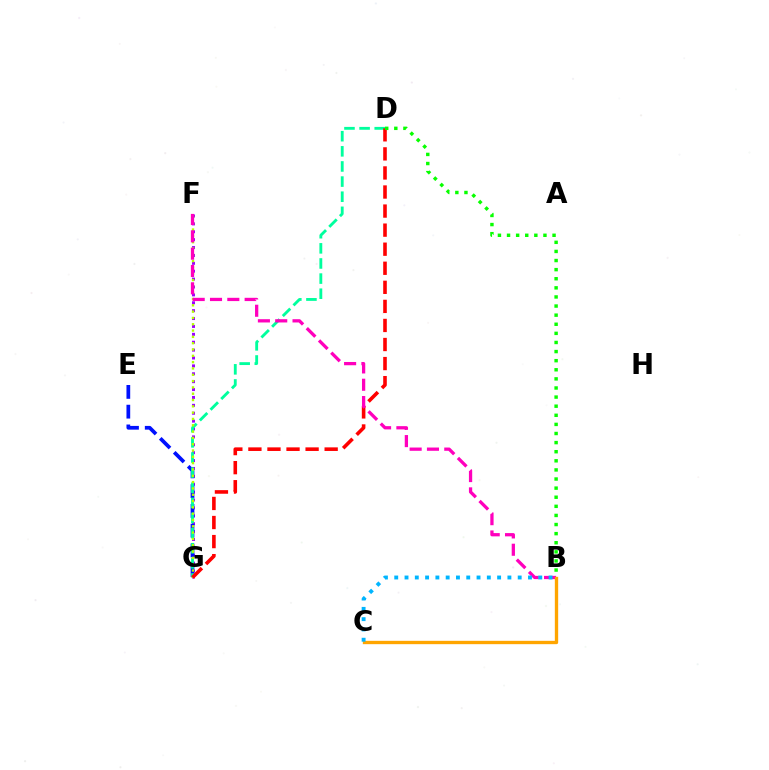{('F', 'G'): [{'color': '#9b00ff', 'line_style': 'dotted', 'thickness': 2.14}, {'color': '#b3ff00', 'line_style': 'dotted', 'thickness': 1.72}], ('E', 'G'): [{'color': '#0010ff', 'line_style': 'dashed', 'thickness': 2.68}], ('D', 'G'): [{'color': '#00ff9d', 'line_style': 'dashed', 'thickness': 2.05}, {'color': '#ff0000', 'line_style': 'dashed', 'thickness': 2.59}], ('B', 'D'): [{'color': '#08ff00', 'line_style': 'dotted', 'thickness': 2.47}], ('B', 'F'): [{'color': '#ff00bd', 'line_style': 'dashed', 'thickness': 2.35}], ('B', 'C'): [{'color': '#ffa500', 'line_style': 'solid', 'thickness': 2.4}, {'color': '#00b5ff', 'line_style': 'dotted', 'thickness': 2.8}]}